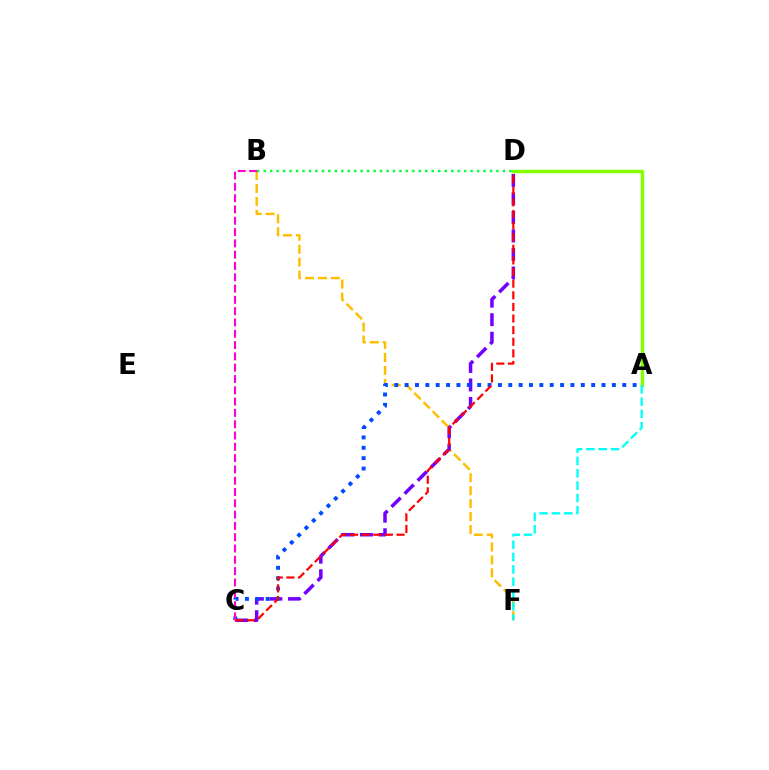{('B', 'F'): [{'color': '#ffbd00', 'line_style': 'dashed', 'thickness': 1.76}], ('C', 'D'): [{'color': '#7200ff', 'line_style': 'dashed', 'thickness': 2.52}, {'color': '#ff0000', 'line_style': 'dashed', 'thickness': 1.58}], ('A', 'C'): [{'color': '#004bff', 'line_style': 'dotted', 'thickness': 2.82}], ('B', 'D'): [{'color': '#00ff39', 'line_style': 'dotted', 'thickness': 1.76}], ('A', 'D'): [{'color': '#84ff00', 'line_style': 'solid', 'thickness': 2.49}], ('A', 'F'): [{'color': '#00fff6', 'line_style': 'dashed', 'thickness': 1.67}], ('B', 'C'): [{'color': '#ff00cf', 'line_style': 'dashed', 'thickness': 1.54}]}